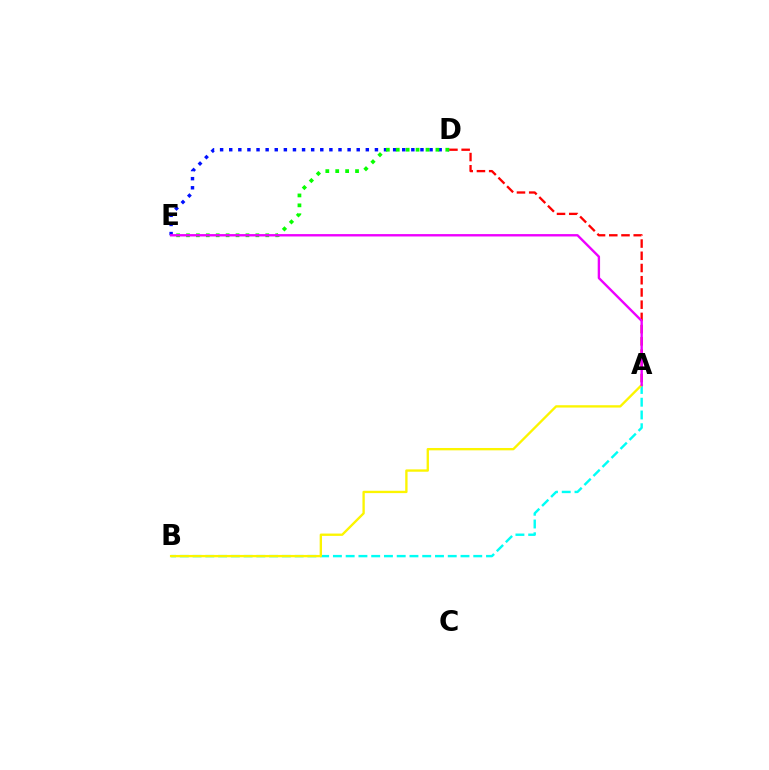{('A', 'D'): [{'color': '#ff0000', 'line_style': 'dashed', 'thickness': 1.66}], ('A', 'B'): [{'color': '#00fff6', 'line_style': 'dashed', 'thickness': 1.73}, {'color': '#fcf500', 'line_style': 'solid', 'thickness': 1.68}], ('D', 'E'): [{'color': '#0010ff', 'line_style': 'dotted', 'thickness': 2.47}, {'color': '#08ff00', 'line_style': 'dotted', 'thickness': 2.69}], ('A', 'E'): [{'color': '#ee00ff', 'line_style': 'solid', 'thickness': 1.71}]}